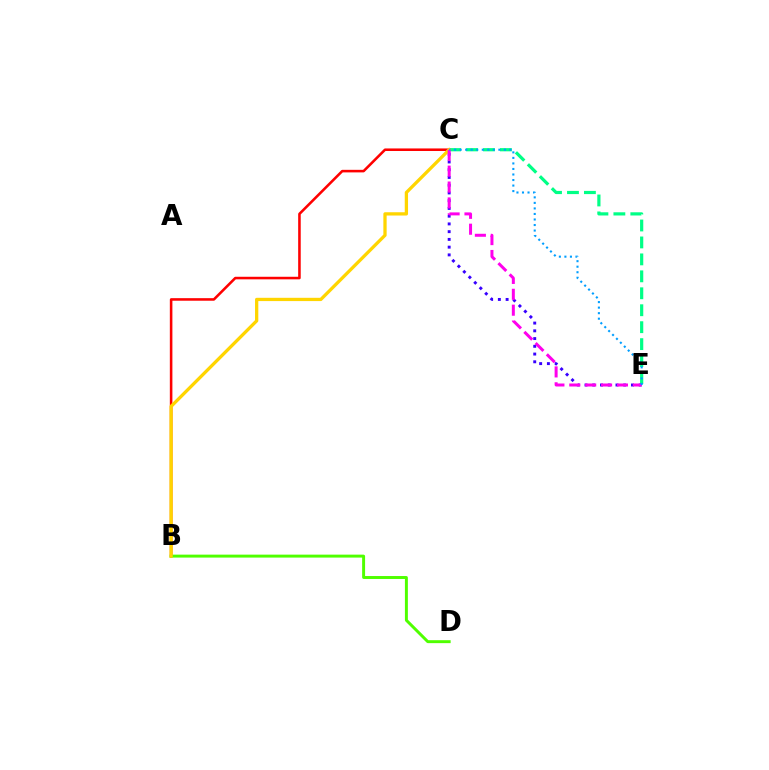{('B', 'C'): [{'color': '#ff0000', 'line_style': 'solid', 'thickness': 1.85}, {'color': '#ffd500', 'line_style': 'solid', 'thickness': 2.36}], ('C', 'E'): [{'color': '#00ff86', 'line_style': 'dashed', 'thickness': 2.3}, {'color': '#3700ff', 'line_style': 'dotted', 'thickness': 2.1}, {'color': '#ff00ed', 'line_style': 'dashed', 'thickness': 2.16}, {'color': '#009eff', 'line_style': 'dotted', 'thickness': 1.5}], ('B', 'D'): [{'color': '#4fff00', 'line_style': 'solid', 'thickness': 2.12}]}